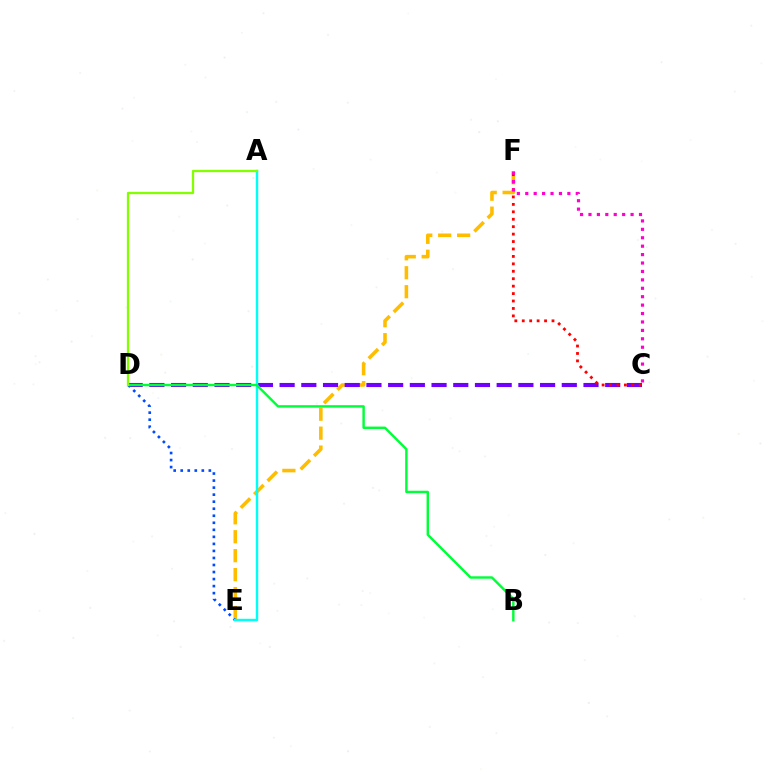{('E', 'F'): [{'color': '#ffbd00', 'line_style': 'dashed', 'thickness': 2.57}], ('C', 'D'): [{'color': '#7200ff', 'line_style': 'dashed', 'thickness': 2.95}], ('C', 'F'): [{'color': '#ff0000', 'line_style': 'dotted', 'thickness': 2.02}, {'color': '#ff00cf', 'line_style': 'dotted', 'thickness': 2.29}], ('D', 'E'): [{'color': '#004bff', 'line_style': 'dotted', 'thickness': 1.91}], ('A', 'E'): [{'color': '#00fff6', 'line_style': 'solid', 'thickness': 1.75}], ('B', 'D'): [{'color': '#00ff39', 'line_style': 'solid', 'thickness': 1.75}], ('A', 'D'): [{'color': '#84ff00', 'line_style': 'solid', 'thickness': 1.66}]}